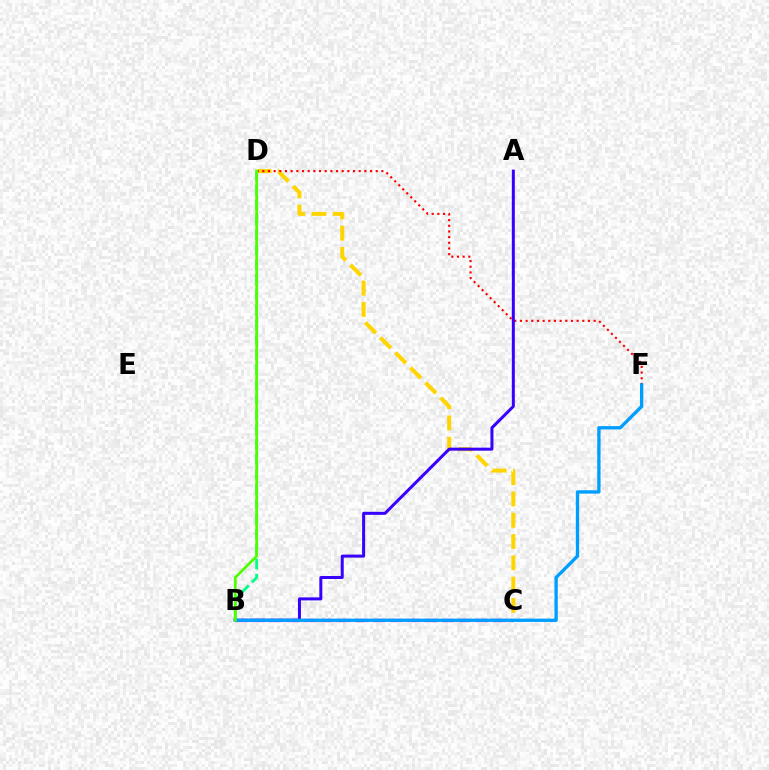{('C', 'D'): [{'color': '#ffd500', 'line_style': 'dashed', 'thickness': 2.89}], ('B', 'D'): [{'color': '#00ff86', 'line_style': 'dashed', 'thickness': 2.03}, {'color': '#4fff00', 'line_style': 'solid', 'thickness': 1.99}], ('D', 'F'): [{'color': '#ff0000', 'line_style': 'dotted', 'thickness': 1.54}], ('A', 'B'): [{'color': '#3700ff', 'line_style': 'solid', 'thickness': 2.16}], ('B', 'C'): [{'color': '#ff00ed', 'line_style': 'dashed', 'thickness': 2.33}], ('B', 'F'): [{'color': '#009eff', 'line_style': 'solid', 'thickness': 2.4}]}